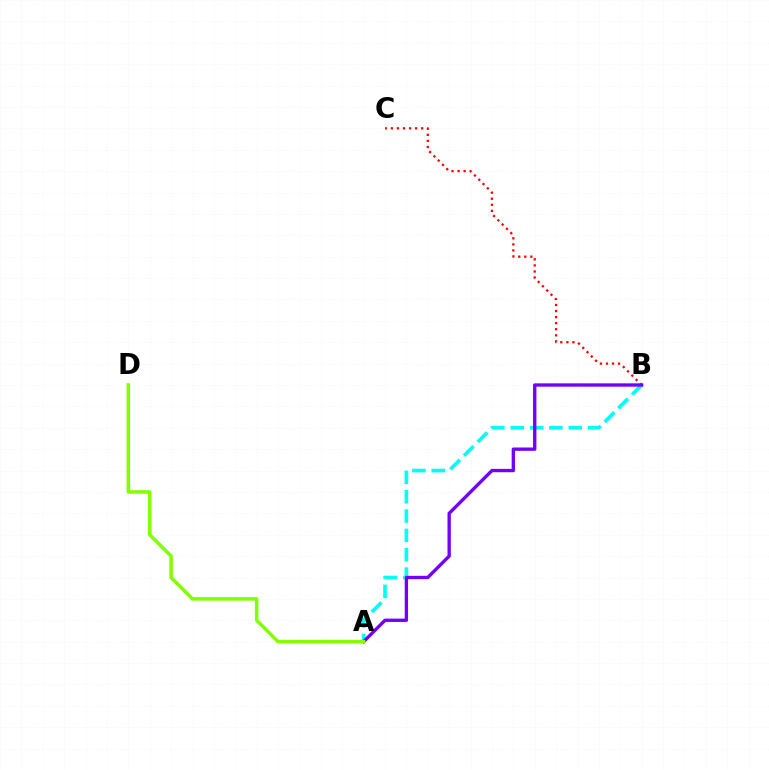{('B', 'C'): [{'color': '#ff0000', 'line_style': 'dotted', 'thickness': 1.65}], ('A', 'B'): [{'color': '#00fff6', 'line_style': 'dashed', 'thickness': 2.63}, {'color': '#7200ff', 'line_style': 'solid', 'thickness': 2.41}], ('A', 'D'): [{'color': '#84ff00', 'line_style': 'solid', 'thickness': 2.53}]}